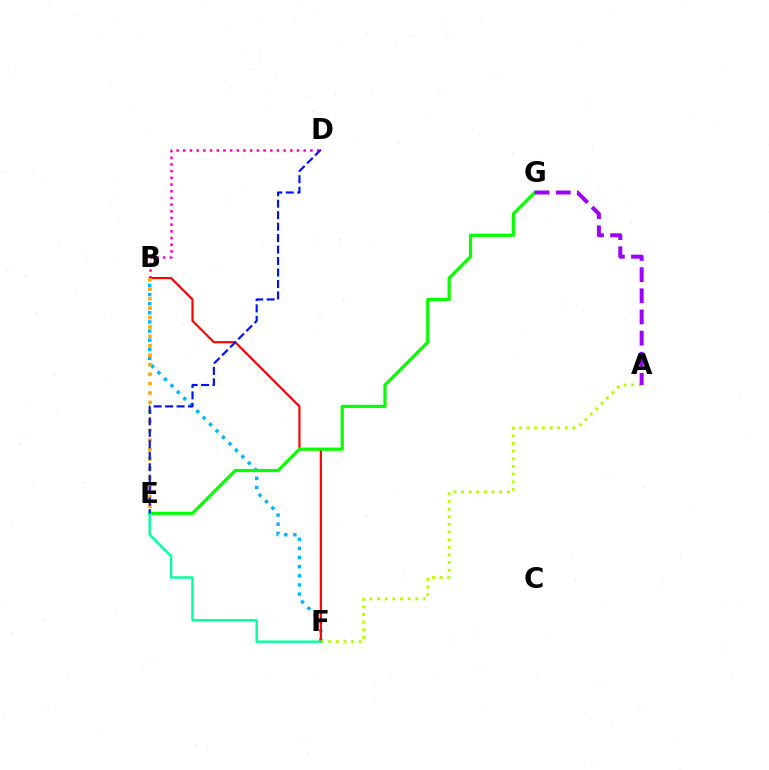{('B', 'D'): [{'color': '#ff00bd', 'line_style': 'dotted', 'thickness': 1.82}], ('B', 'F'): [{'color': '#00b5ff', 'line_style': 'dotted', 'thickness': 2.48}, {'color': '#ff0000', 'line_style': 'solid', 'thickness': 1.56}], ('E', 'G'): [{'color': '#08ff00', 'line_style': 'solid', 'thickness': 2.32}], ('A', 'F'): [{'color': '#b3ff00', 'line_style': 'dotted', 'thickness': 2.07}], ('A', 'G'): [{'color': '#9b00ff', 'line_style': 'dashed', 'thickness': 2.87}], ('B', 'E'): [{'color': '#ffa500', 'line_style': 'dotted', 'thickness': 2.56}], ('E', 'F'): [{'color': '#00ff9d', 'line_style': 'solid', 'thickness': 1.73}], ('D', 'E'): [{'color': '#0010ff', 'line_style': 'dashed', 'thickness': 1.56}]}